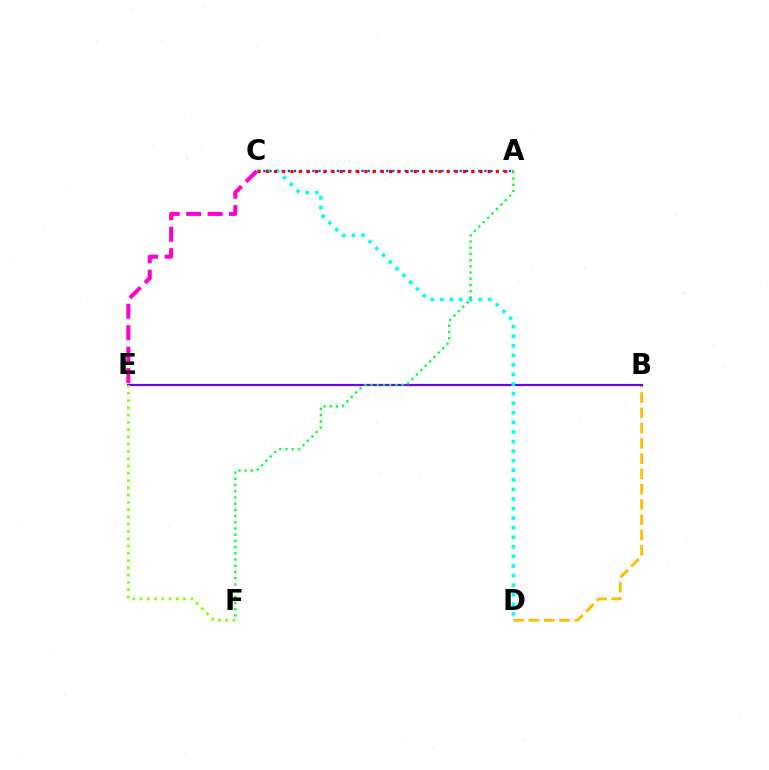{('B', 'D'): [{'color': '#ffbd00', 'line_style': 'dashed', 'thickness': 2.07}], ('B', 'E'): [{'color': '#7200ff', 'line_style': 'solid', 'thickness': 1.55}], ('A', 'C'): [{'color': '#004bff', 'line_style': 'dotted', 'thickness': 1.67}, {'color': '#ff0000', 'line_style': 'dotted', 'thickness': 2.23}], ('C', 'D'): [{'color': '#00fff6', 'line_style': 'dotted', 'thickness': 2.6}], ('A', 'F'): [{'color': '#00ff39', 'line_style': 'dotted', 'thickness': 1.69}], ('C', 'E'): [{'color': '#ff00cf', 'line_style': 'dashed', 'thickness': 2.91}], ('E', 'F'): [{'color': '#84ff00', 'line_style': 'dotted', 'thickness': 1.98}]}